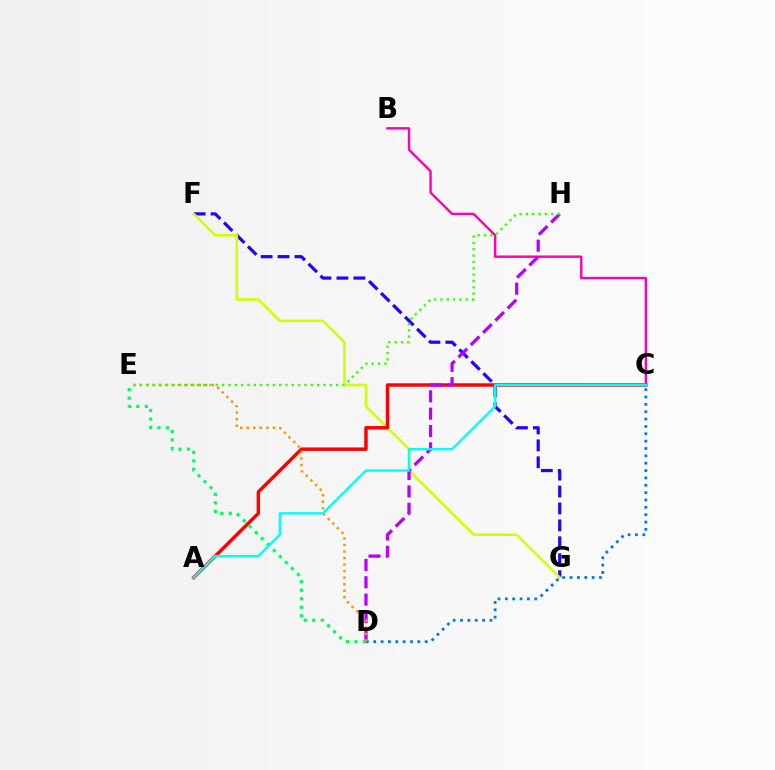{('D', 'E'): [{'color': '#00ff5c', 'line_style': 'dotted', 'thickness': 2.31}, {'color': '#ff9400', 'line_style': 'dotted', 'thickness': 1.77}], ('C', 'D'): [{'color': '#0074ff', 'line_style': 'dotted', 'thickness': 2.0}], ('F', 'G'): [{'color': '#2500ff', 'line_style': 'dashed', 'thickness': 2.3}, {'color': '#d1ff00', 'line_style': 'solid', 'thickness': 1.84}], ('A', 'C'): [{'color': '#ff0000', 'line_style': 'solid', 'thickness': 2.48}, {'color': '#00fff6', 'line_style': 'solid', 'thickness': 1.72}], ('B', 'C'): [{'color': '#ff00ac', 'line_style': 'solid', 'thickness': 1.73}], ('D', 'H'): [{'color': '#b900ff', 'line_style': 'dashed', 'thickness': 2.36}], ('E', 'H'): [{'color': '#3dff00', 'line_style': 'dotted', 'thickness': 1.72}]}